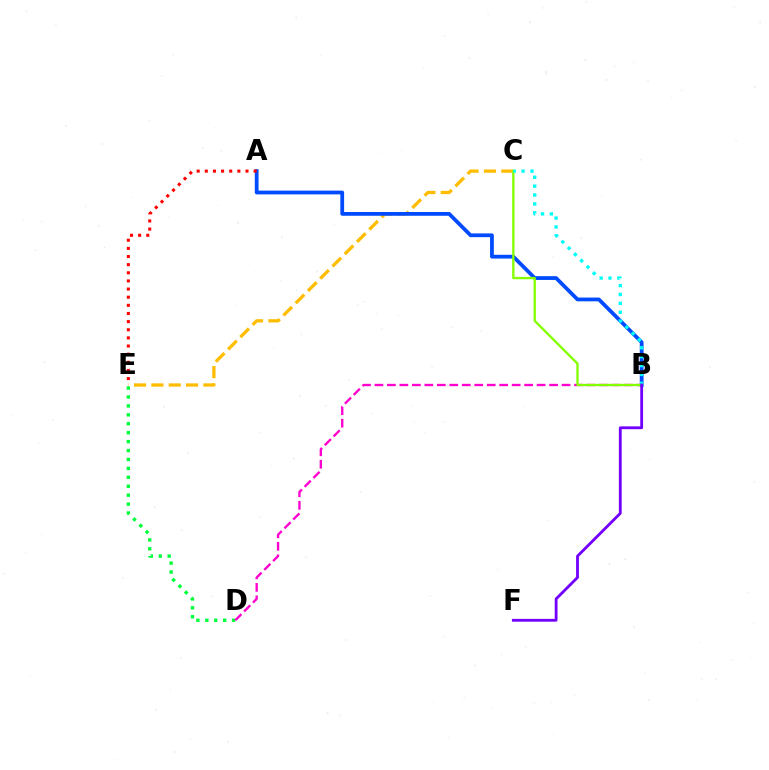{('C', 'E'): [{'color': '#ffbd00', 'line_style': 'dashed', 'thickness': 2.36}], ('D', 'E'): [{'color': '#00ff39', 'line_style': 'dotted', 'thickness': 2.43}], ('B', 'D'): [{'color': '#ff00cf', 'line_style': 'dashed', 'thickness': 1.69}], ('A', 'B'): [{'color': '#004bff', 'line_style': 'solid', 'thickness': 2.71}], ('B', 'C'): [{'color': '#84ff00', 'line_style': 'solid', 'thickness': 1.68}, {'color': '#00fff6', 'line_style': 'dotted', 'thickness': 2.41}], ('A', 'E'): [{'color': '#ff0000', 'line_style': 'dotted', 'thickness': 2.21}], ('B', 'F'): [{'color': '#7200ff', 'line_style': 'solid', 'thickness': 2.03}]}